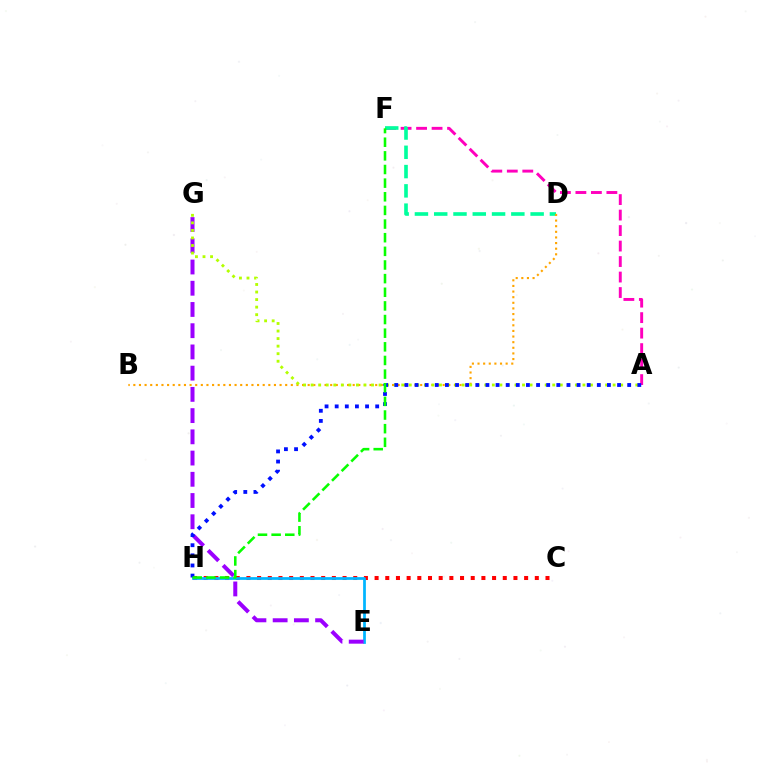{('C', 'H'): [{'color': '#ff0000', 'line_style': 'dotted', 'thickness': 2.9}], ('A', 'F'): [{'color': '#ff00bd', 'line_style': 'dashed', 'thickness': 2.1}], ('D', 'F'): [{'color': '#00ff9d', 'line_style': 'dashed', 'thickness': 2.62}], ('B', 'D'): [{'color': '#ffa500', 'line_style': 'dotted', 'thickness': 1.53}], ('E', 'H'): [{'color': '#00b5ff', 'line_style': 'solid', 'thickness': 1.98}], ('E', 'G'): [{'color': '#9b00ff', 'line_style': 'dashed', 'thickness': 2.88}], ('A', 'G'): [{'color': '#b3ff00', 'line_style': 'dotted', 'thickness': 2.05}], ('A', 'H'): [{'color': '#0010ff', 'line_style': 'dotted', 'thickness': 2.75}], ('F', 'H'): [{'color': '#08ff00', 'line_style': 'dashed', 'thickness': 1.85}]}